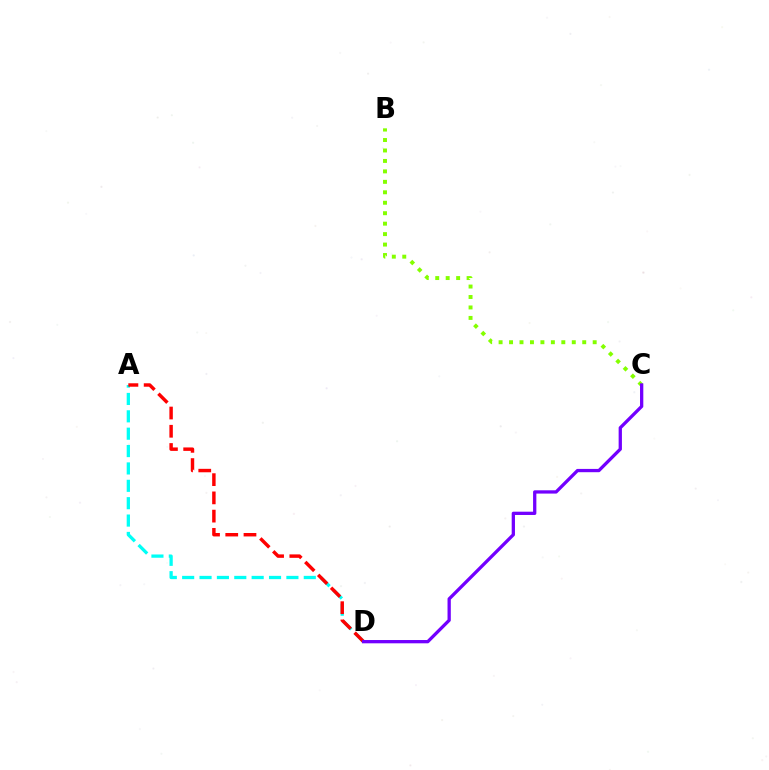{('A', 'D'): [{'color': '#00fff6', 'line_style': 'dashed', 'thickness': 2.36}, {'color': '#ff0000', 'line_style': 'dashed', 'thickness': 2.48}], ('B', 'C'): [{'color': '#84ff00', 'line_style': 'dotted', 'thickness': 2.84}], ('C', 'D'): [{'color': '#7200ff', 'line_style': 'solid', 'thickness': 2.36}]}